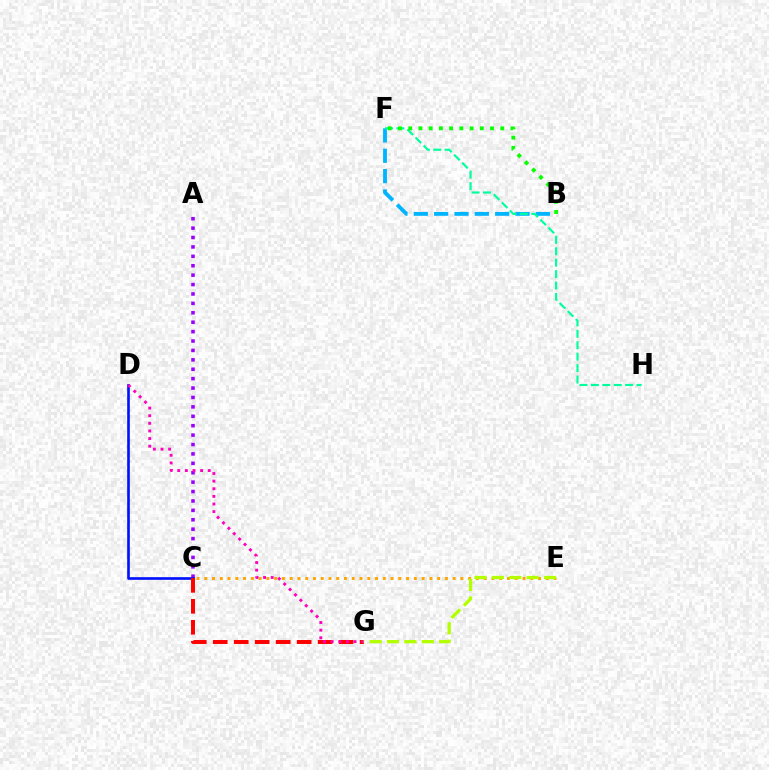{('C', 'E'): [{'color': '#ffa500', 'line_style': 'dotted', 'thickness': 2.11}], ('B', 'F'): [{'color': '#00b5ff', 'line_style': 'dashed', 'thickness': 2.76}, {'color': '#08ff00', 'line_style': 'dotted', 'thickness': 2.78}], ('F', 'H'): [{'color': '#00ff9d', 'line_style': 'dashed', 'thickness': 1.55}], ('A', 'C'): [{'color': '#9b00ff', 'line_style': 'dotted', 'thickness': 2.56}], ('C', 'D'): [{'color': '#0010ff', 'line_style': 'solid', 'thickness': 1.9}], ('C', 'G'): [{'color': '#ff0000', 'line_style': 'dashed', 'thickness': 2.85}], ('D', 'G'): [{'color': '#ff00bd', 'line_style': 'dotted', 'thickness': 2.07}], ('E', 'G'): [{'color': '#b3ff00', 'line_style': 'dashed', 'thickness': 2.36}]}